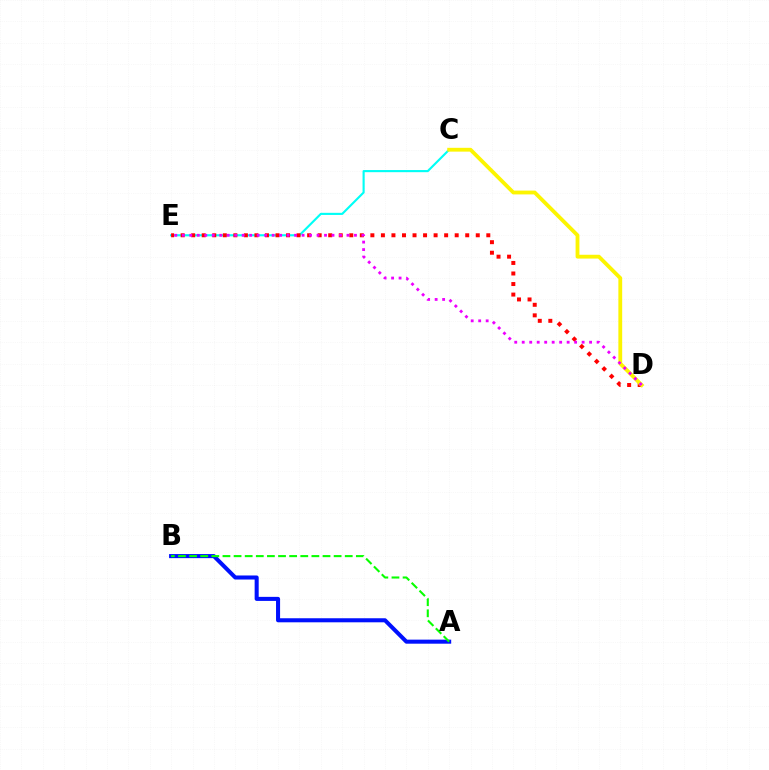{('C', 'E'): [{'color': '#00fff6', 'line_style': 'solid', 'thickness': 1.53}], ('D', 'E'): [{'color': '#ff0000', 'line_style': 'dotted', 'thickness': 2.86}, {'color': '#ee00ff', 'line_style': 'dotted', 'thickness': 2.03}], ('A', 'B'): [{'color': '#0010ff', 'line_style': 'solid', 'thickness': 2.92}, {'color': '#08ff00', 'line_style': 'dashed', 'thickness': 1.51}], ('C', 'D'): [{'color': '#fcf500', 'line_style': 'solid', 'thickness': 2.75}]}